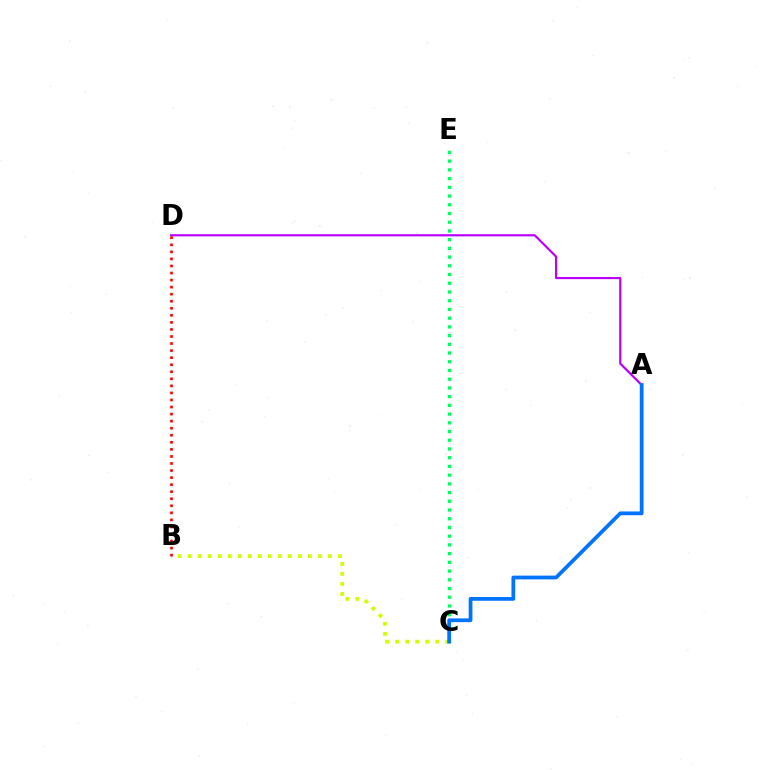{('A', 'D'): [{'color': '#b900ff', 'line_style': 'solid', 'thickness': 1.57}], ('C', 'E'): [{'color': '#00ff5c', 'line_style': 'dotted', 'thickness': 2.37}], ('B', 'C'): [{'color': '#d1ff00', 'line_style': 'dotted', 'thickness': 2.72}], ('A', 'C'): [{'color': '#0074ff', 'line_style': 'solid', 'thickness': 2.7}], ('B', 'D'): [{'color': '#ff0000', 'line_style': 'dotted', 'thickness': 1.92}]}